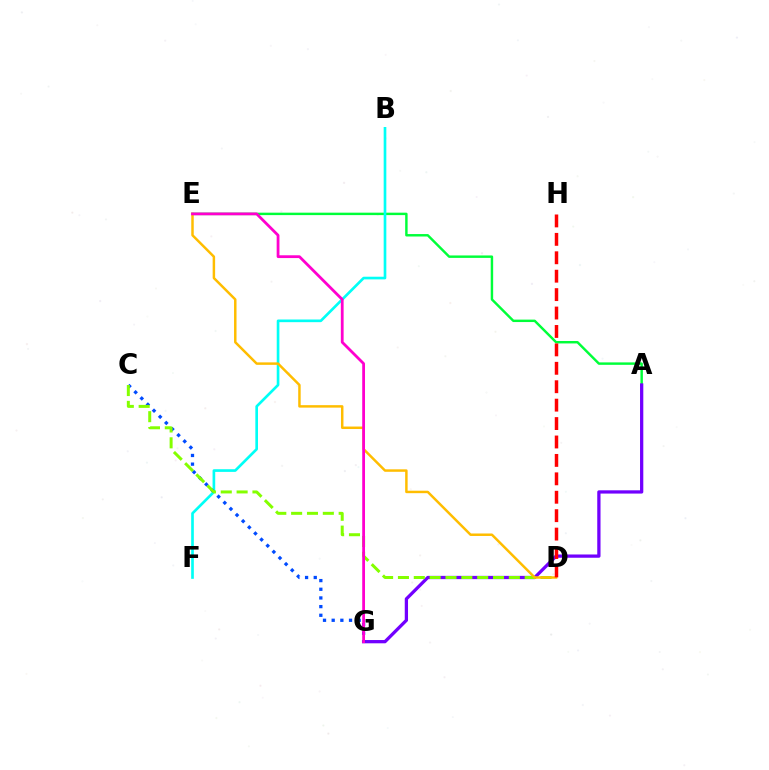{('A', 'E'): [{'color': '#00ff39', 'line_style': 'solid', 'thickness': 1.76}], ('B', 'F'): [{'color': '#00fff6', 'line_style': 'solid', 'thickness': 1.92}], ('A', 'G'): [{'color': '#7200ff', 'line_style': 'solid', 'thickness': 2.35}], ('C', 'G'): [{'color': '#004bff', 'line_style': 'dotted', 'thickness': 2.36}], ('C', 'D'): [{'color': '#84ff00', 'line_style': 'dashed', 'thickness': 2.15}], ('D', 'E'): [{'color': '#ffbd00', 'line_style': 'solid', 'thickness': 1.78}], ('E', 'G'): [{'color': '#ff00cf', 'line_style': 'solid', 'thickness': 2.01}], ('D', 'H'): [{'color': '#ff0000', 'line_style': 'dashed', 'thickness': 2.5}]}